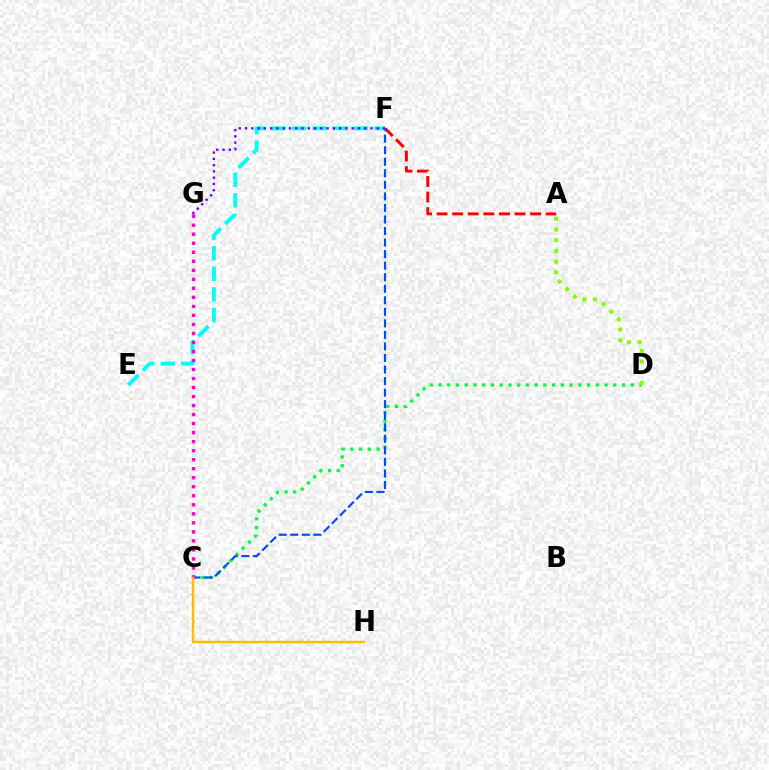{('C', 'D'): [{'color': '#00ff39', 'line_style': 'dotted', 'thickness': 2.37}], ('A', 'F'): [{'color': '#ff0000', 'line_style': 'dashed', 'thickness': 2.12}], ('C', 'F'): [{'color': '#004bff', 'line_style': 'dashed', 'thickness': 1.57}], ('E', 'F'): [{'color': '#00fff6', 'line_style': 'dashed', 'thickness': 2.79}], ('C', 'G'): [{'color': '#ff00cf', 'line_style': 'dotted', 'thickness': 2.45}], ('F', 'G'): [{'color': '#7200ff', 'line_style': 'dotted', 'thickness': 1.7}], ('C', 'H'): [{'color': '#ffbd00', 'line_style': 'solid', 'thickness': 1.76}], ('A', 'D'): [{'color': '#84ff00', 'line_style': 'dotted', 'thickness': 2.91}]}